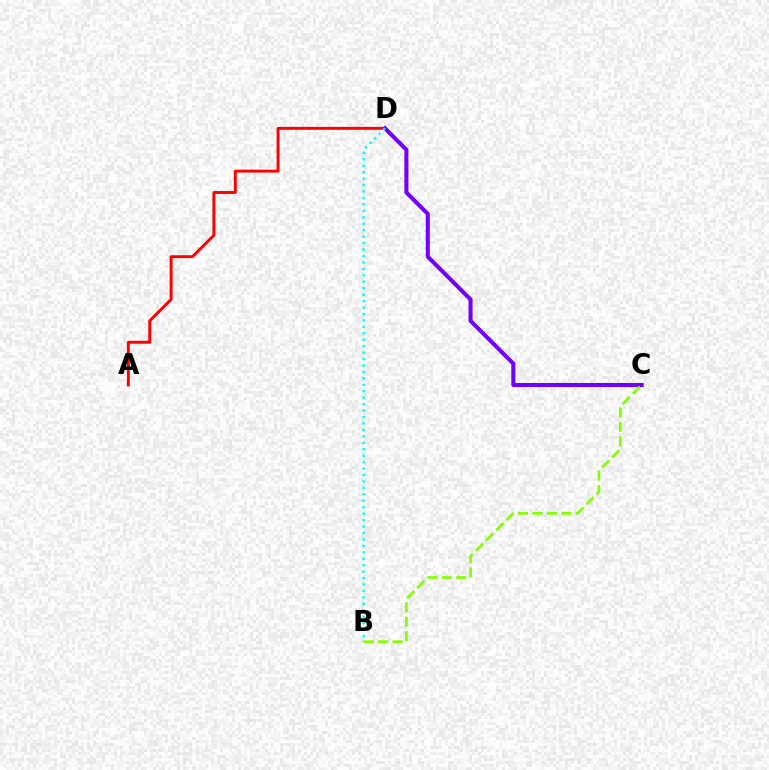{('A', 'D'): [{'color': '#ff0000', 'line_style': 'solid', 'thickness': 2.1}], ('C', 'D'): [{'color': '#7200ff', 'line_style': 'solid', 'thickness': 2.91}], ('B', 'C'): [{'color': '#84ff00', 'line_style': 'dashed', 'thickness': 1.96}], ('B', 'D'): [{'color': '#00fff6', 'line_style': 'dotted', 'thickness': 1.75}]}